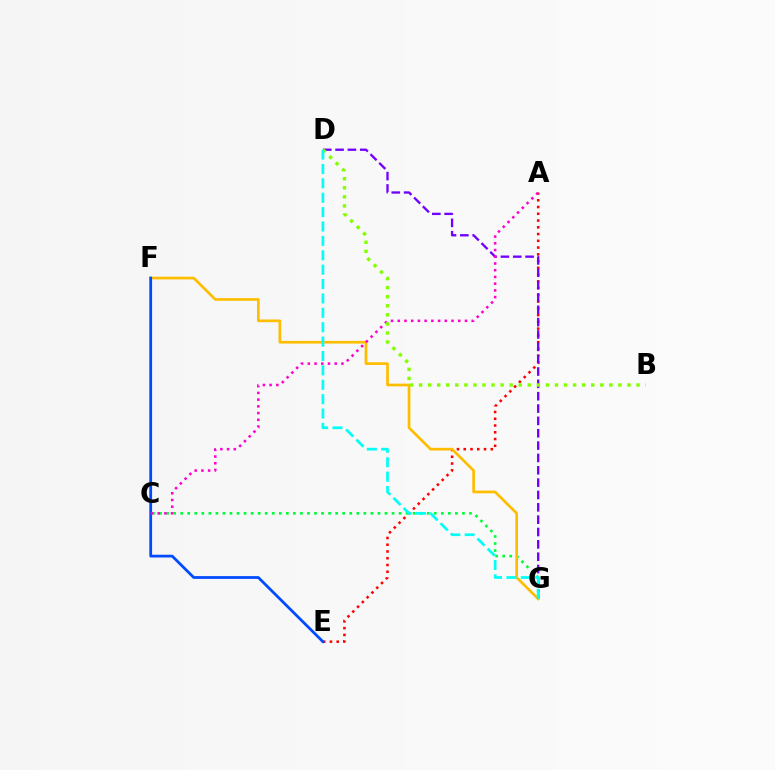{('A', 'E'): [{'color': '#ff0000', 'line_style': 'dotted', 'thickness': 1.84}], ('C', 'G'): [{'color': '#00ff39', 'line_style': 'dotted', 'thickness': 1.91}], ('F', 'G'): [{'color': '#ffbd00', 'line_style': 'solid', 'thickness': 1.94}], ('D', 'G'): [{'color': '#7200ff', 'line_style': 'dashed', 'thickness': 1.68}, {'color': '#00fff6', 'line_style': 'dashed', 'thickness': 1.95}], ('E', 'F'): [{'color': '#004bff', 'line_style': 'solid', 'thickness': 1.99}], ('A', 'C'): [{'color': '#ff00cf', 'line_style': 'dotted', 'thickness': 1.83}], ('B', 'D'): [{'color': '#84ff00', 'line_style': 'dotted', 'thickness': 2.46}]}